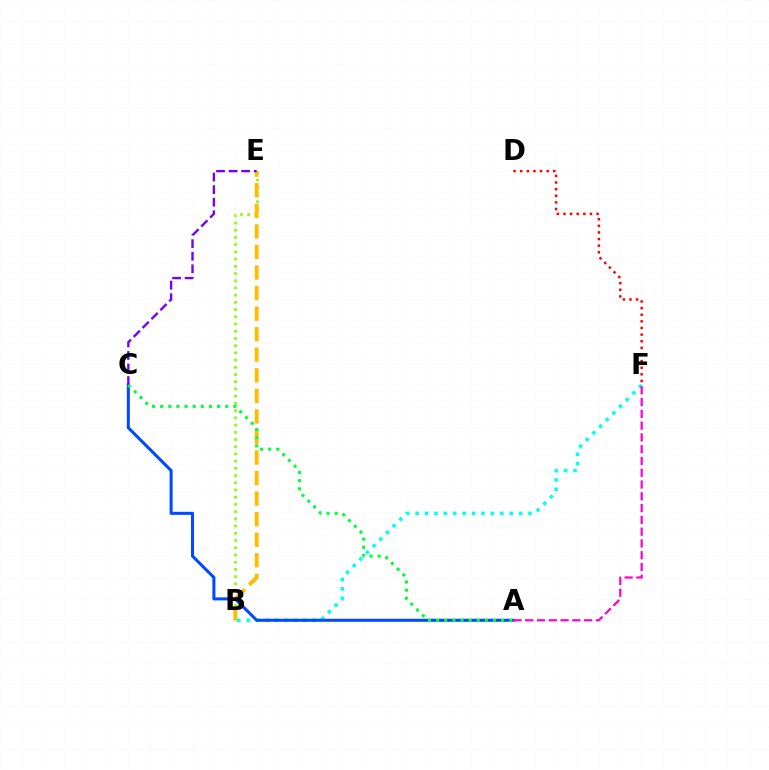{('B', 'E'): [{'color': '#84ff00', 'line_style': 'dotted', 'thickness': 1.96}, {'color': '#ffbd00', 'line_style': 'dashed', 'thickness': 2.79}], ('B', 'F'): [{'color': '#00fff6', 'line_style': 'dotted', 'thickness': 2.56}], ('D', 'F'): [{'color': '#ff0000', 'line_style': 'dotted', 'thickness': 1.8}], ('A', 'C'): [{'color': '#004bff', 'line_style': 'solid', 'thickness': 2.2}, {'color': '#00ff39', 'line_style': 'dotted', 'thickness': 2.21}], ('A', 'F'): [{'color': '#ff00cf', 'line_style': 'dashed', 'thickness': 1.6}], ('C', 'E'): [{'color': '#7200ff', 'line_style': 'dashed', 'thickness': 1.71}]}